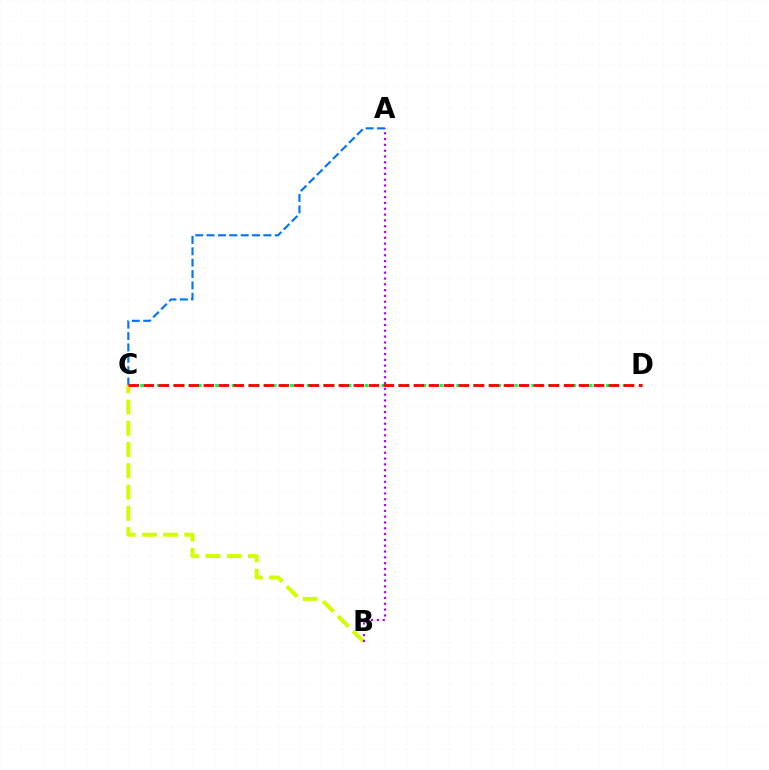{('C', 'D'): [{'color': '#00ff5c', 'line_style': 'dotted', 'thickness': 2.26}, {'color': '#ff0000', 'line_style': 'dashed', 'thickness': 2.04}], ('B', 'C'): [{'color': '#d1ff00', 'line_style': 'dashed', 'thickness': 2.89}], ('A', 'B'): [{'color': '#b900ff', 'line_style': 'dotted', 'thickness': 1.58}], ('A', 'C'): [{'color': '#0074ff', 'line_style': 'dashed', 'thickness': 1.54}]}